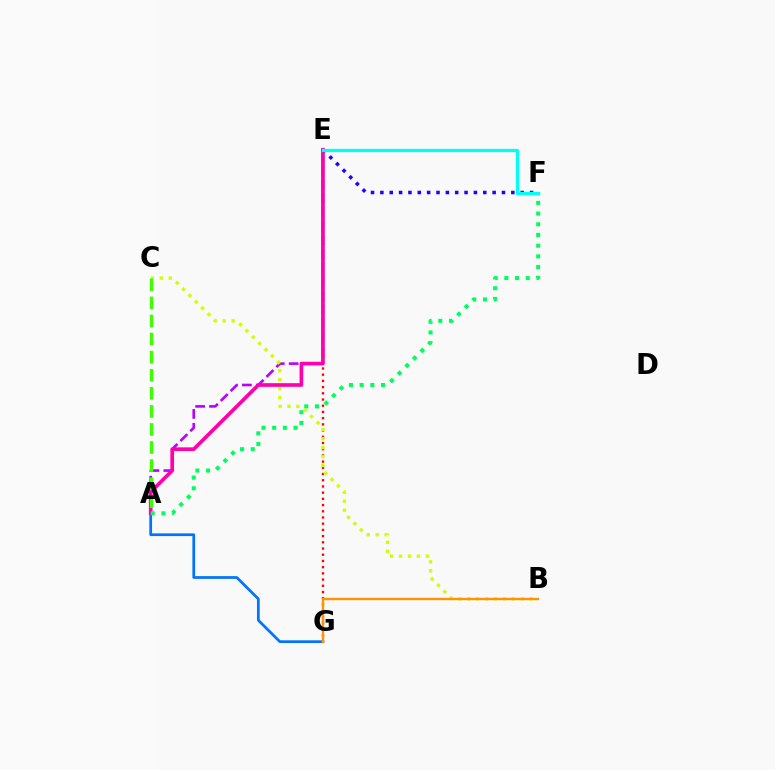{('E', 'F'): [{'color': '#2500ff', 'line_style': 'dotted', 'thickness': 2.54}, {'color': '#00fff6', 'line_style': 'solid', 'thickness': 2.34}], ('A', 'E'): [{'color': '#b900ff', 'line_style': 'dashed', 'thickness': 1.89}, {'color': '#ff00ac', 'line_style': 'solid', 'thickness': 2.64}], ('E', 'G'): [{'color': '#ff0000', 'line_style': 'dotted', 'thickness': 1.69}], ('A', 'G'): [{'color': '#0074ff', 'line_style': 'solid', 'thickness': 1.96}], ('A', 'F'): [{'color': '#00ff5c', 'line_style': 'dotted', 'thickness': 2.91}], ('B', 'C'): [{'color': '#d1ff00', 'line_style': 'dotted', 'thickness': 2.43}], ('B', 'G'): [{'color': '#ff9400', 'line_style': 'solid', 'thickness': 1.7}], ('A', 'C'): [{'color': '#3dff00', 'line_style': 'dashed', 'thickness': 2.46}]}